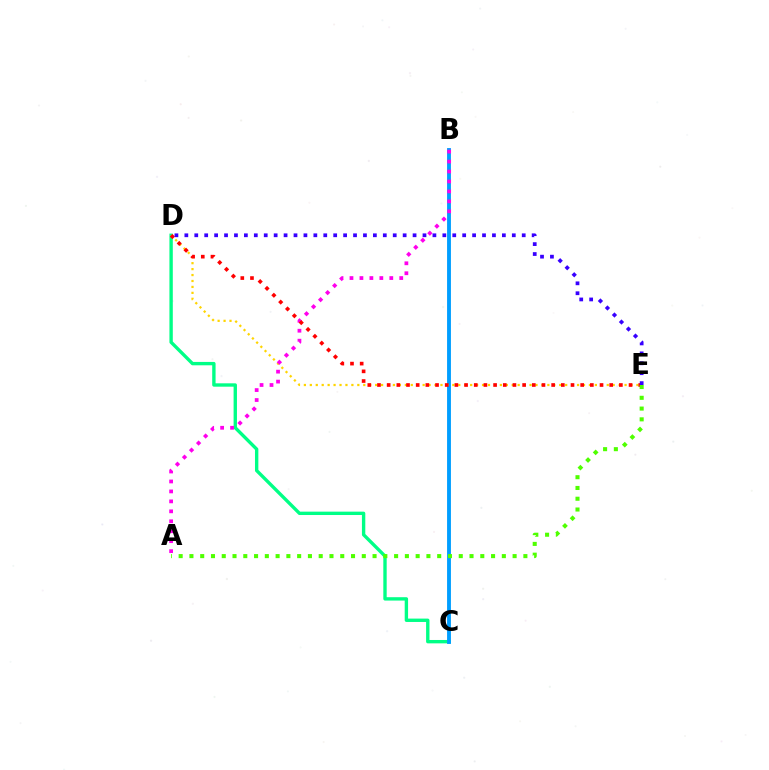{('C', 'D'): [{'color': '#00ff86', 'line_style': 'solid', 'thickness': 2.43}], ('B', 'C'): [{'color': '#009eff', 'line_style': 'solid', 'thickness': 2.78}], ('D', 'E'): [{'color': '#ffd500', 'line_style': 'dotted', 'thickness': 1.61}, {'color': '#ff0000', 'line_style': 'dotted', 'thickness': 2.63}, {'color': '#3700ff', 'line_style': 'dotted', 'thickness': 2.7}], ('A', 'B'): [{'color': '#ff00ed', 'line_style': 'dotted', 'thickness': 2.7}], ('A', 'E'): [{'color': '#4fff00', 'line_style': 'dotted', 'thickness': 2.93}]}